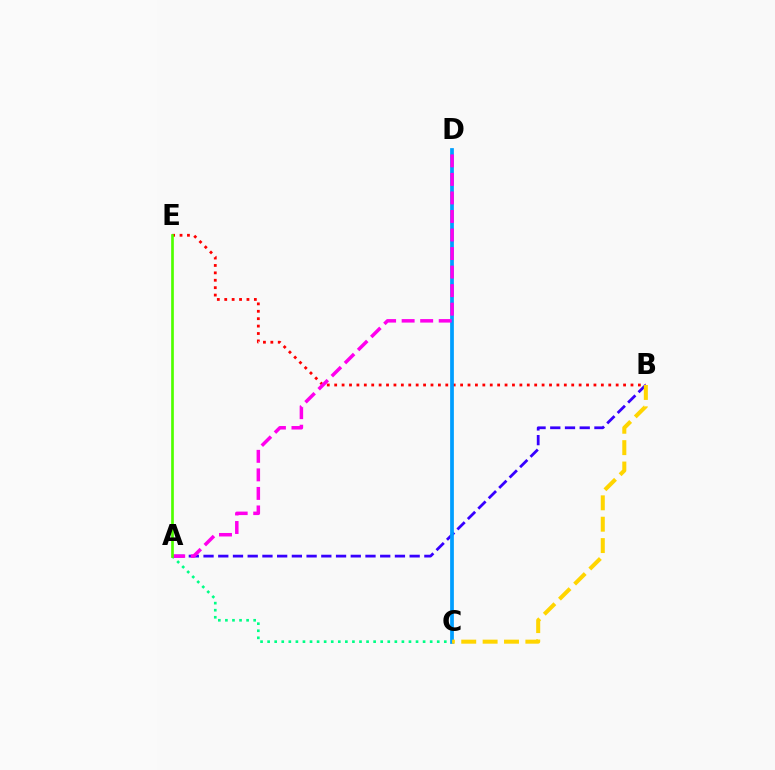{('A', 'C'): [{'color': '#00ff86', 'line_style': 'dotted', 'thickness': 1.92}], ('B', 'E'): [{'color': '#ff0000', 'line_style': 'dotted', 'thickness': 2.01}], ('A', 'B'): [{'color': '#3700ff', 'line_style': 'dashed', 'thickness': 2.0}], ('C', 'D'): [{'color': '#009eff', 'line_style': 'solid', 'thickness': 2.69}], ('B', 'C'): [{'color': '#ffd500', 'line_style': 'dashed', 'thickness': 2.9}], ('A', 'D'): [{'color': '#ff00ed', 'line_style': 'dashed', 'thickness': 2.52}], ('A', 'E'): [{'color': '#4fff00', 'line_style': 'solid', 'thickness': 1.93}]}